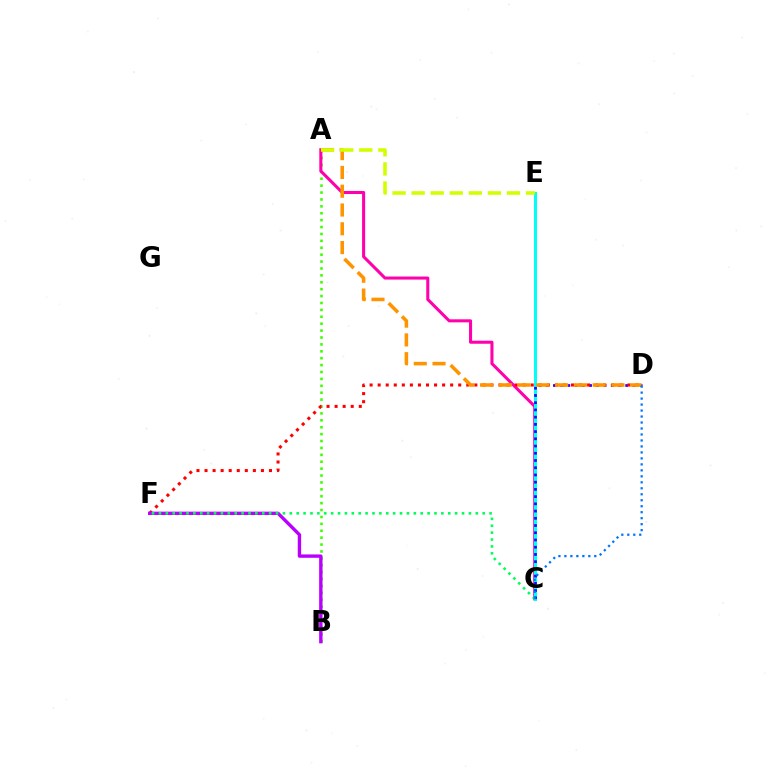{('A', 'B'): [{'color': '#3dff00', 'line_style': 'dotted', 'thickness': 1.88}], ('A', 'C'): [{'color': '#ff00ac', 'line_style': 'solid', 'thickness': 2.2}], ('C', 'E'): [{'color': '#00fff6', 'line_style': 'solid', 'thickness': 2.2}], ('C', 'D'): [{'color': '#2500ff', 'line_style': 'dotted', 'thickness': 1.96}, {'color': '#0074ff', 'line_style': 'dotted', 'thickness': 1.62}], ('D', 'F'): [{'color': '#ff0000', 'line_style': 'dotted', 'thickness': 2.19}], ('A', 'D'): [{'color': '#ff9400', 'line_style': 'dashed', 'thickness': 2.55}], ('B', 'F'): [{'color': '#b900ff', 'line_style': 'solid', 'thickness': 2.43}], ('C', 'F'): [{'color': '#00ff5c', 'line_style': 'dotted', 'thickness': 1.87}], ('A', 'E'): [{'color': '#d1ff00', 'line_style': 'dashed', 'thickness': 2.59}]}